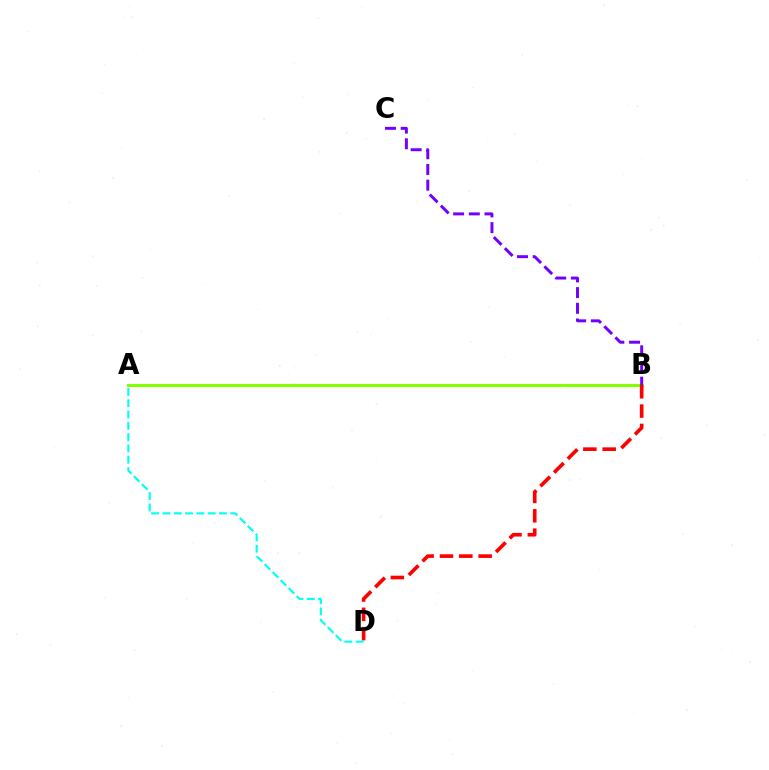{('A', 'B'): [{'color': '#84ff00', 'line_style': 'solid', 'thickness': 2.22}], ('B', 'C'): [{'color': '#7200ff', 'line_style': 'dashed', 'thickness': 2.13}], ('B', 'D'): [{'color': '#ff0000', 'line_style': 'dashed', 'thickness': 2.63}], ('A', 'D'): [{'color': '#00fff6', 'line_style': 'dashed', 'thickness': 1.54}]}